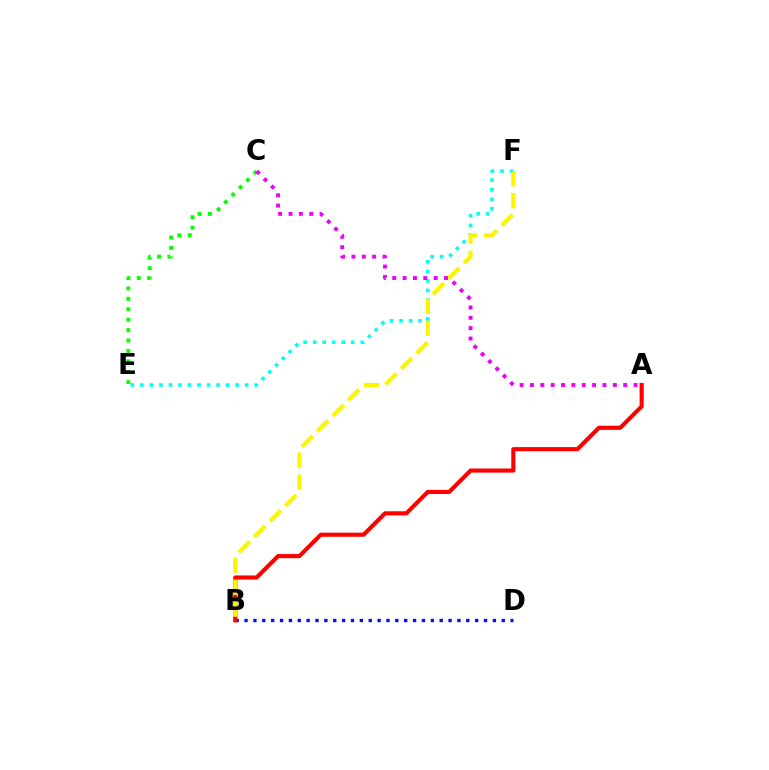{('E', 'F'): [{'color': '#00fff6', 'line_style': 'dotted', 'thickness': 2.59}], ('B', 'D'): [{'color': '#0010ff', 'line_style': 'dotted', 'thickness': 2.41}], ('A', 'B'): [{'color': '#ff0000', 'line_style': 'solid', 'thickness': 2.97}], ('C', 'E'): [{'color': '#08ff00', 'line_style': 'dotted', 'thickness': 2.83}], ('B', 'F'): [{'color': '#fcf500', 'line_style': 'dashed', 'thickness': 2.98}], ('A', 'C'): [{'color': '#ee00ff', 'line_style': 'dotted', 'thickness': 2.81}]}